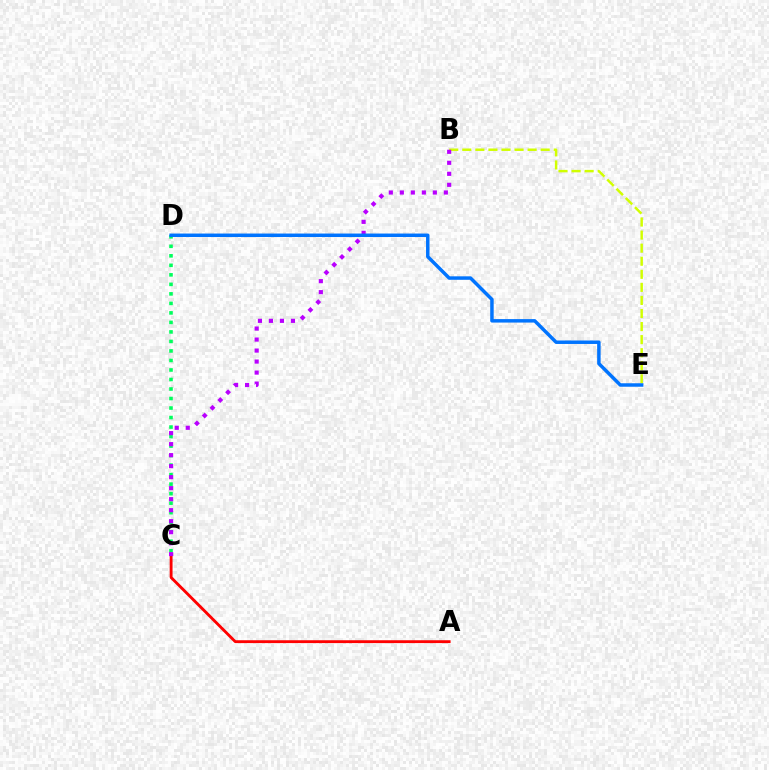{('A', 'C'): [{'color': '#ff0000', 'line_style': 'solid', 'thickness': 2.06}], ('B', 'E'): [{'color': '#d1ff00', 'line_style': 'dashed', 'thickness': 1.78}], ('C', 'D'): [{'color': '#00ff5c', 'line_style': 'dotted', 'thickness': 2.58}], ('B', 'C'): [{'color': '#b900ff', 'line_style': 'dotted', 'thickness': 2.99}], ('D', 'E'): [{'color': '#0074ff', 'line_style': 'solid', 'thickness': 2.5}]}